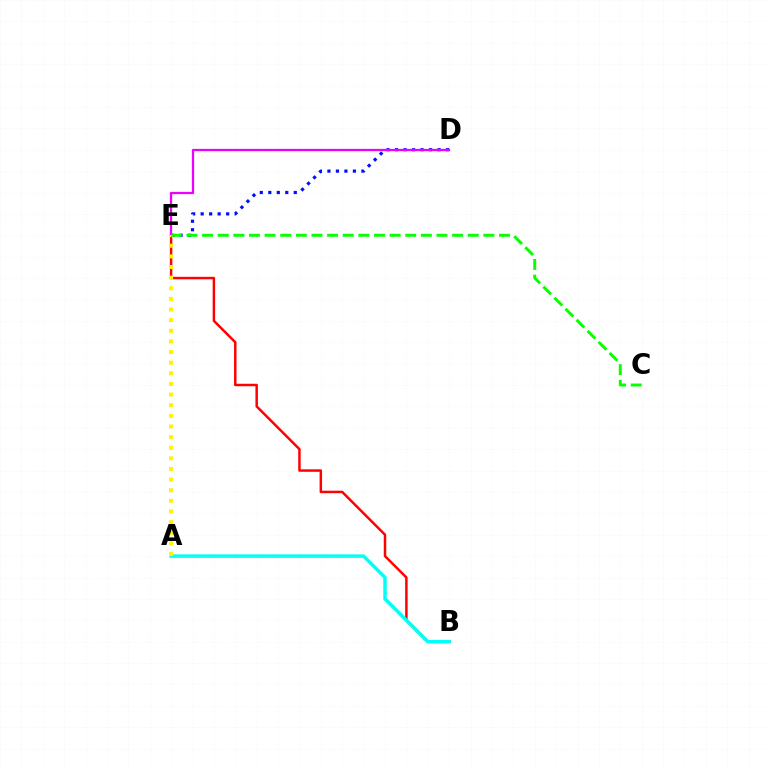{('B', 'E'): [{'color': '#ff0000', 'line_style': 'solid', 'thickness': 1.78}], ('D', 'E'): [{'color': '#0010ff', 'line_style': 'dotted', 'thickness': 2.31}, {'color': '#ee00ff', 'line_style': 'solid', 'thickness': 1.63}], ('A', 'B'): [{'color': '#00fff6', 'line_style': 'solid', 'thickness': 2.49}], ('A', 'E'): [{'color': '#fcf500', 'line_style': 'dotted', 'thickness': 2.89}], ('C', 'E'): [{'color': '#08ff00', 'line_style': 'dashed', 'thickness': 2.12}]}